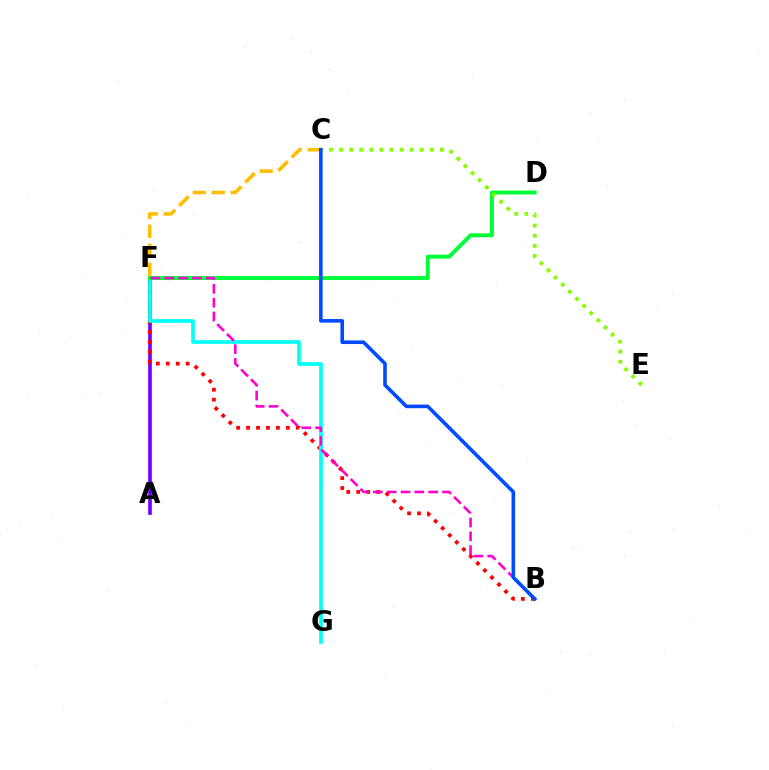{('C', 'F'): [{'color': '#ffbd00', 'line_style': 'dashed', 'thickness': 2.57}], ('A', 'F'): [{'color': '#7200ff', 'line_style': 'solid', 'thickness': 2.63}], ('B', 'F'): [{'color': '#ff0000', 'line_style': 'dotted', 'thickness': 2.7}, {'color': '#ff00cf', 'line_style': 'dashed', 'thickness': 1.88}], ('F', 'G'): [{'color': '#00fff6', 'line_style': 'solid', 'thickness': 2.66}], ('D', 'F'): [{'color': '#00ff39', 'line_style': 'solid', 'thickness': 2.84}], ('C', 'E'): [{'color': '#84ff00', 'line_style': 'dotted', 'thickness': 2.74}], ('B', 'C'): [{'color': '#004bff', 'line_style': 'solid', 'thickness': 2.59}]}